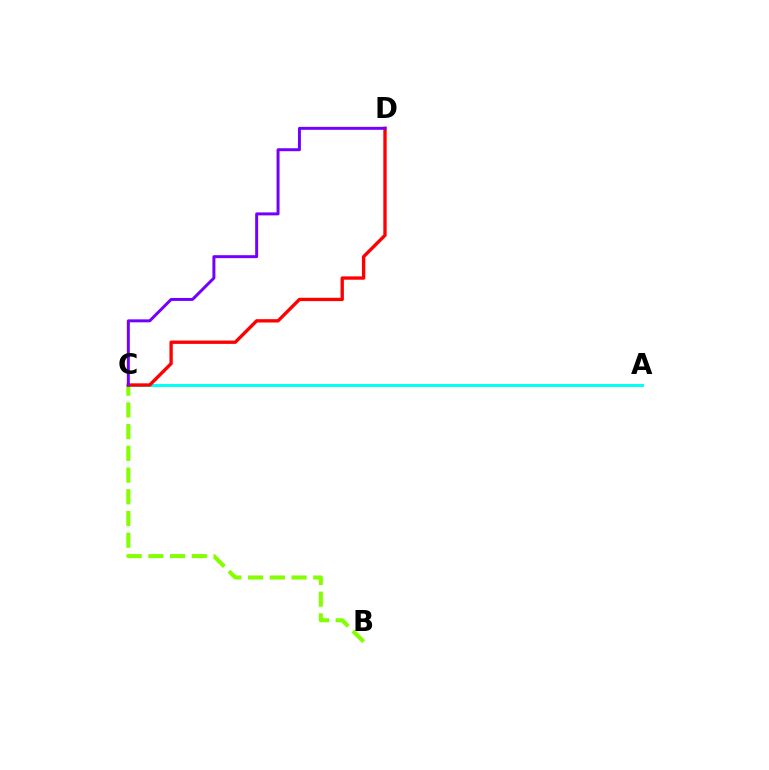{('A', 'C'): [{'color': '#00fff6', 'line_style': 'solid', 'thickness': 2.12}], ('B', 'C'): [{'color': '#84ff00', 'line_style': 'dashed', 'thickness': 2.95}], ('C', 'D'): [{'color': '#ff0000', 'line_style': 'solid', 'thickness': 2.4}, {'color': '#7200ff', 'line_style': 'solid', 'thickness': 2.13}]}